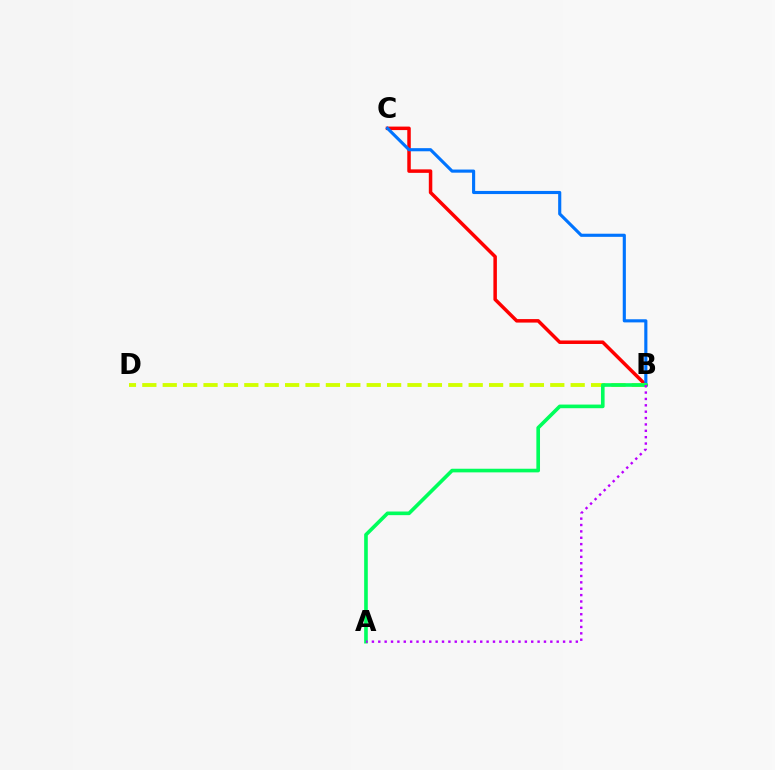{('B', 'C'): [{'color': '#ff0000', 'line_style': 'solid', 'thickness': 2.51}, {'color': '#0074ff', 'line_style': 'solid', 'thickness': 2.25}], ('B', 'D'): [{'color': '#d1ff00', 'line_style': 'dashed', 'thickness': 2.77}], ('A', 'B'): [{'color': '#00ff5c', 'line_style': 'solid', 'thickness': 2.62}, {'color': '#b900ff', 'line_style': 'dotted', 'thickness': 1.73}]}